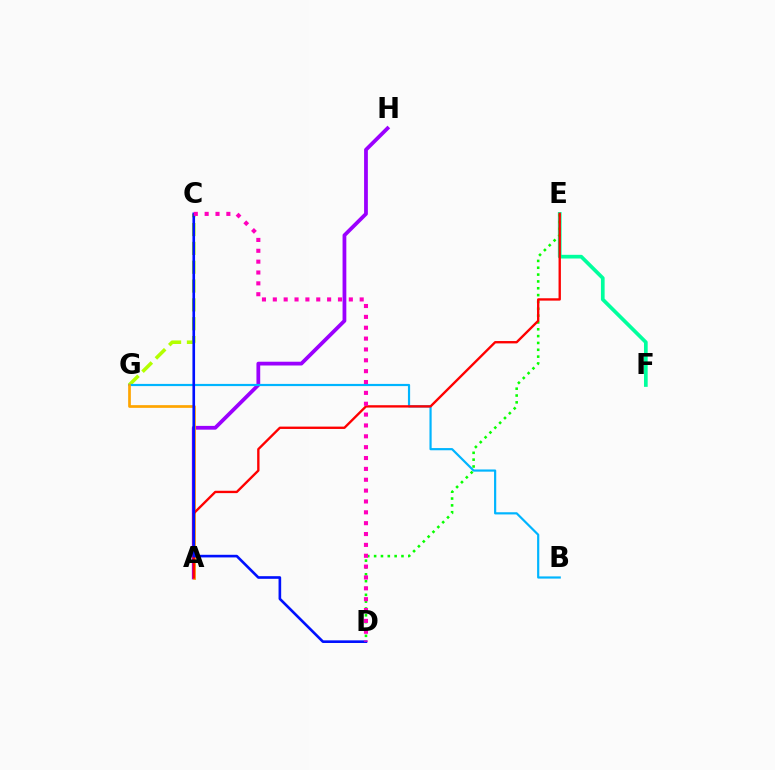{('E', 'F'): [{'color': '#00ff9d', 'line_style': 'solid', 'thickness': 2.66}], ('A', 'H'): [{'color': '#9b00ff', 'line_style': 'solid', 'thickness': 2.72}], ('C', 'G'): [{'color': '#b3ff00', 'line_style': 'dashed', 'thickness': 2.56}], ('D', 'E'): [{'color': '#08ff00', 'line_style': 'dotted', 'thickness': 1.86}], ('B', 'G'): [{'color': '#00b5ff', 'line_style': 'solid', 'thickness': 1.58}], ('A', 'G'): [{'color': '#ffa500', 'line_style': 'solid', 'thickness': 1.94}], ('A', 'E'): [{'color': '#ff0000', 'line_style': 'solid', 'thickness': 1.7}], ('C', 'D'): [{'color': '#0010ff', 'line_style': 'solid', 'thickness': 1.9}, {'color': '#ff00bd', 'line_style': 'dotted', 'thickness': 2.95}]}